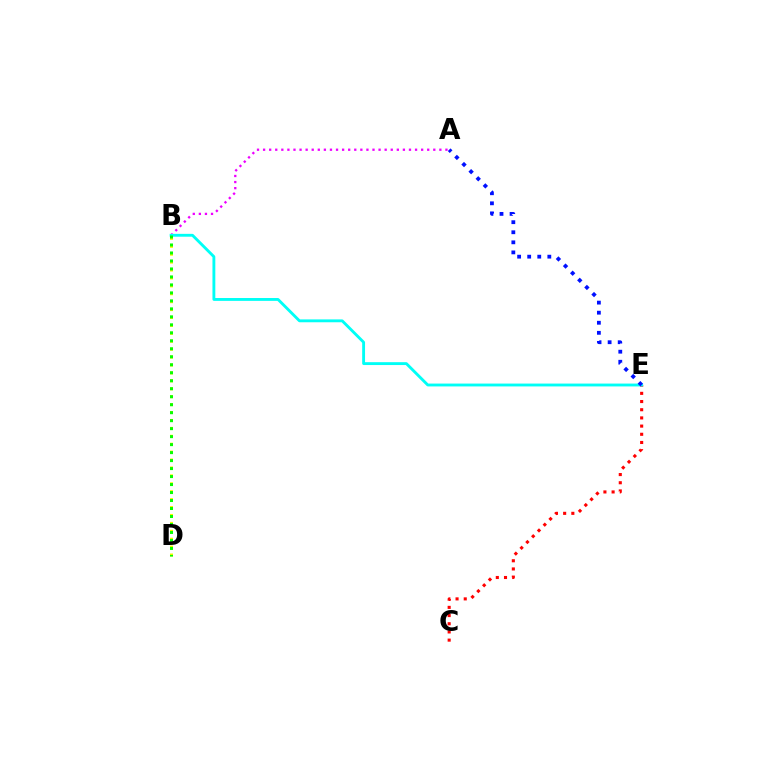{('C', 'E'): [{'color': '#ff0000', 'line_style': 'dotted', 'thickness': 2.22}], ('A', 'B'): [{'color': '#ee00ff', 'line_style': 'dotted', 'thickness': 1.65}], ('B', 'E'): [{'color': '#00fff6', 'line_style': 'solid', 'thickness': 2.06}], ('A', 'E'): [{'color': '#0010ff', 'line_style': 'dotted', 'thickness': 2.74}], ('B', 'D'): [{'color': '#fcf500', 'line_style': 'dotted', 'thickness': 2.15}, {'color': '#08ff00', 'line_style': 'dotted', 'thickness': 2.17}]}